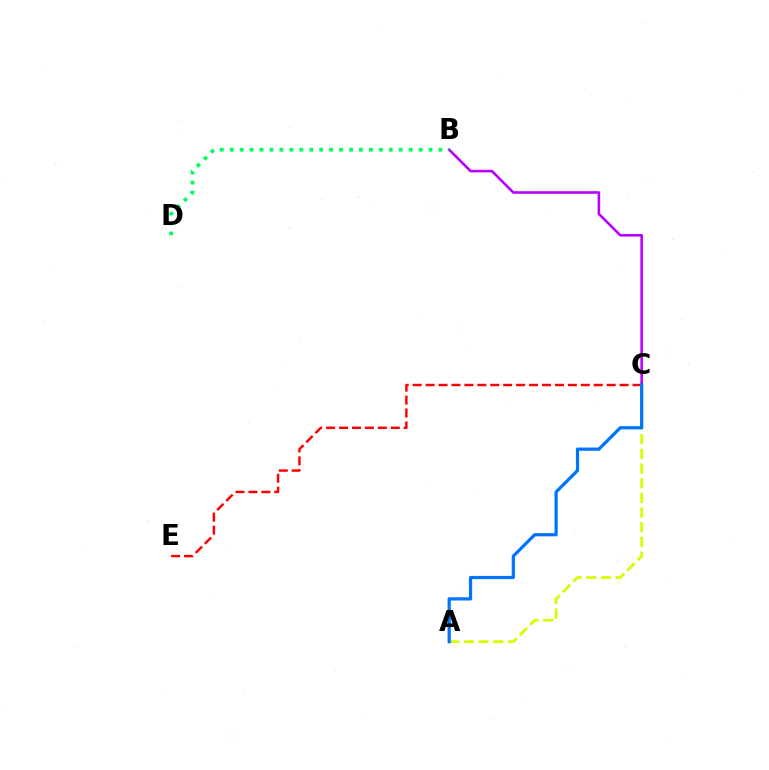{('C', 'E'): [{'color': '#ff0000', 'line_style': 'dashed', 'thickness': 1.76}], ('B', 'C'): [{'color': '#b900ff', 'line_style': 'solid', 'thickness': 1.87}], ('A', 'C'): [{'color': '#d1ff00', 'line_style': 'dashed', 'thickness': 1.99}, {'color': '#0074ff', 'line_style': 'solid', 'thickness': 2.31}], ('B', 'D'): [{'color': '#00ff5c', 'line_style': 'dotted', 'thickness': 2.7}]}